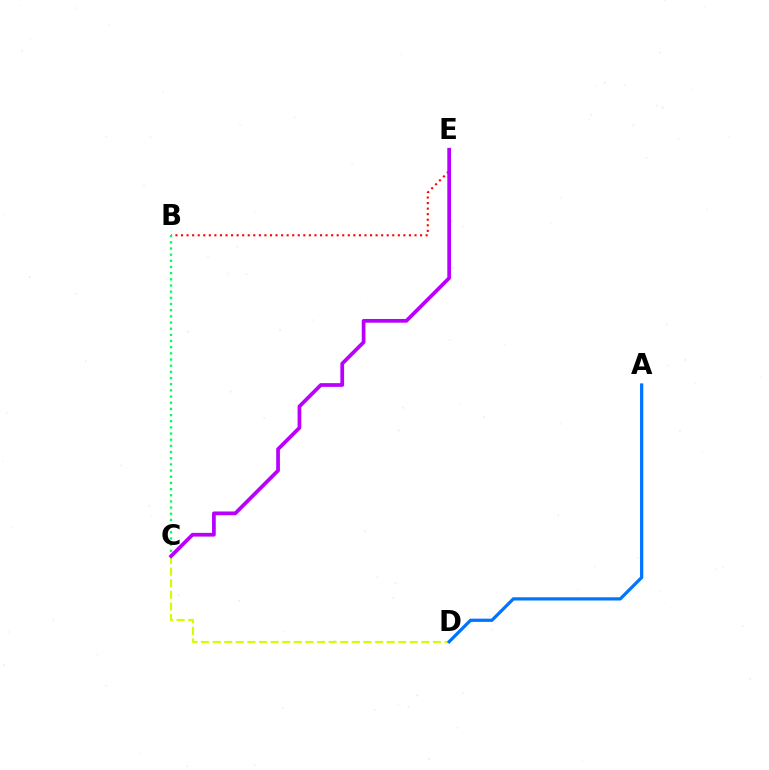{('C', 'D'): [{'color': '#d1ff00', 'line_style': 'dashed', 'thickness': 1.58}], ('B', 'E'): [{'color': '#ff0000', 'line_style': 'dotted', 'thickness': 1.51}], ('A', 'D'): [{'color': '#0074ff', 'line_style': 'solid', 'thickness': 2.32}], ('B', 'C'): [{'color': '#00ff5c', 'line_style': 'dotted', 'thickness': 1.68}], ('C', 'E'): [{'color': '#b900ff', 'line_style': 'solid', 'thickness': 2.68}]}